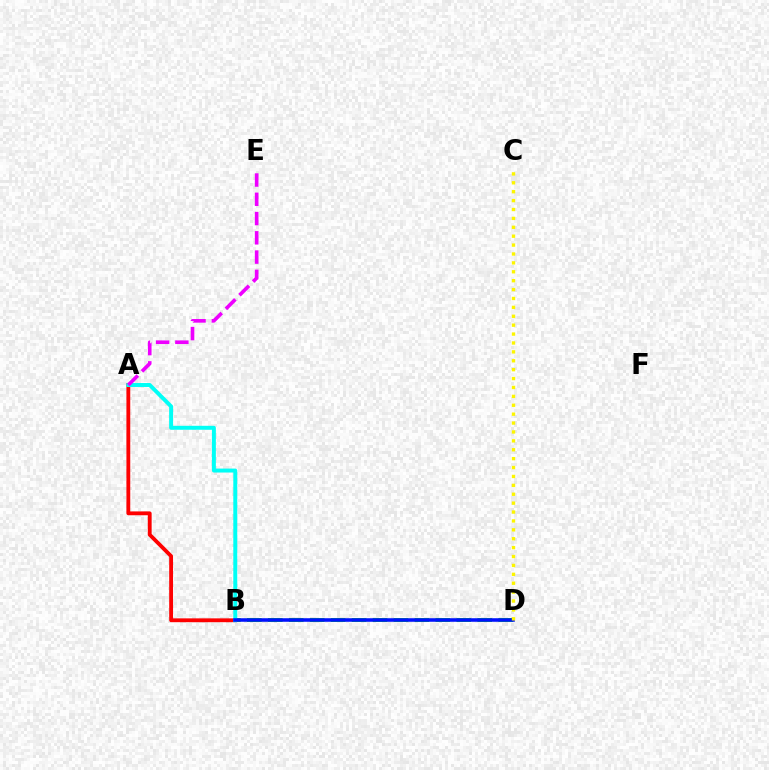{('B', 'D'): [{'color': '#08ff00', 'line_style': 'dashed', 'thickness': 2.85}, {'color': '#0010ff', 'line_style': 'solid', 'thickness': 2.55}], ('A', 'B'): [{'color': '#ff0000', 'line_style': 'solid', 'thickness': 2.76}, {'color': '#00fff6', 'line_style': 'solid', 'thickness': 2.85}], ('A', 'E'): [{'color': '#ee00ff', 'line_style': 'dashed', 'thickness': 2.62}], ('C', 'D'): [{'color': '#fcf500', 'line_style': 'dotted', 'thickness': 2.42}]}